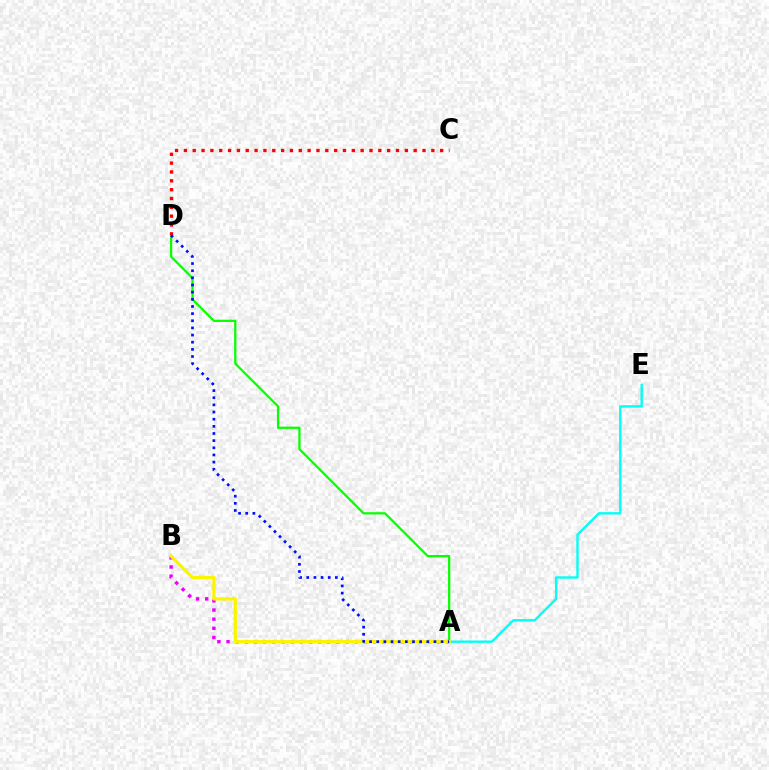{('A', 'E'): [{'color': '#00fff6', 'line_style': 'solid', 'thickness': 1.71}], ('A', 'D'): [{'color': '#08ff00', 'line_style': 'solid', 'thickness': 1.63}, {'color': '#0010ff', 'line_style': 'dotted', 'thickness': 1.94}], ('A', 'B'): [{'color': '#ee00ff', 'line_style': 'dotted', 'thickness': 2.49}, {'color': '#fcf500', 'line_style': 'solid', 'thickness': 2.34}], ('C', 'D'): [{'color': '#ff0000', 'line_style': 'dotted', 'thickness': 2.4}]}